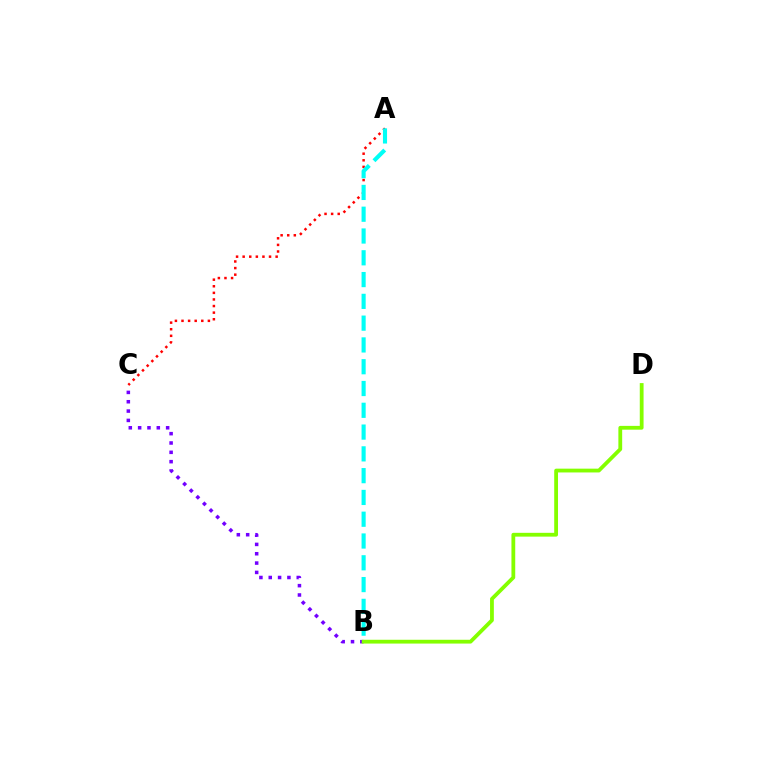{('A', 'C'): [{'color': '#ff0000', 'line_style': 'dotted', 'thickness': 1.79}], ('B', 'C'): [{'color': '#7200ff', 'line_style': 'dotted', 'thickness': 2.54}], ('B', 'D'): [{'color': '#84ff00', 'line_style': 'solid', 'thickness': 2.73}], ('A', 'B'): [{'color': '#00fff6', 'line_style': 'dashed', 'thickness': 2.96}]}